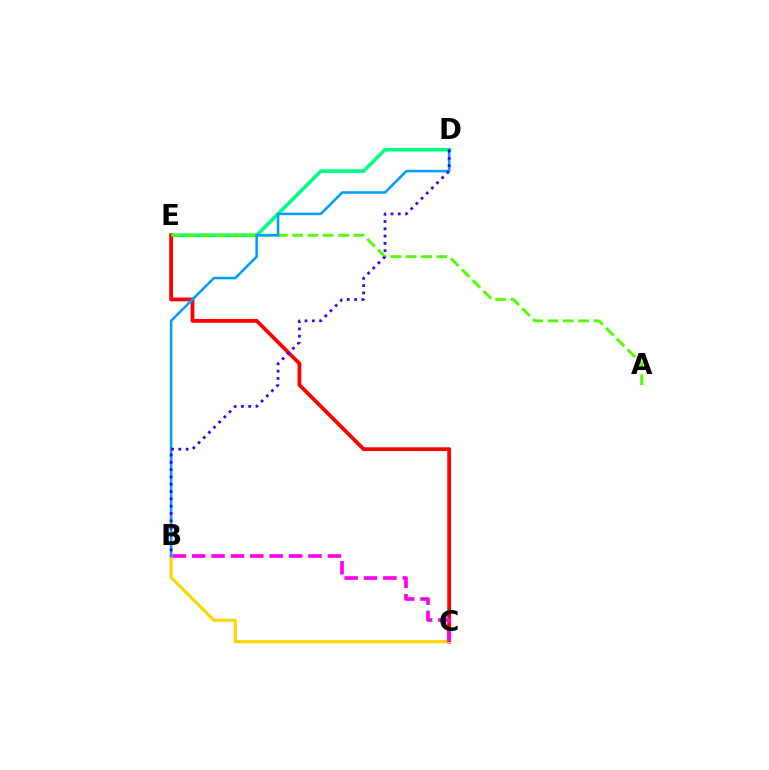{('D', 'E'): [{'color': '#00ff86', 'line_style': 'solid', 'thickness': 2.6}], ('C', 'E'): [{'color': '#ff0000', 'line_style': 'solid', 'thickness': 2.73}], ('A', 'E'): [{'color': '#4fff00', 'line_style': 'dashed', 'thickness': 2.08}], ('B', 'C'): [{'color': '#ffd500', 'line_style': 'solid', 'thickness': 2.26}, {'color': '#ff00ed', 'line_style': 'dashed', 'thickness': 2.63}], ('B', 'D'): [{'color': '#009eff', 'line_style': 'solid', 'thickness': 1.83}, {'color': '#3700ff', 'line_style': 'dotted', 'thickness': 1.98}]}